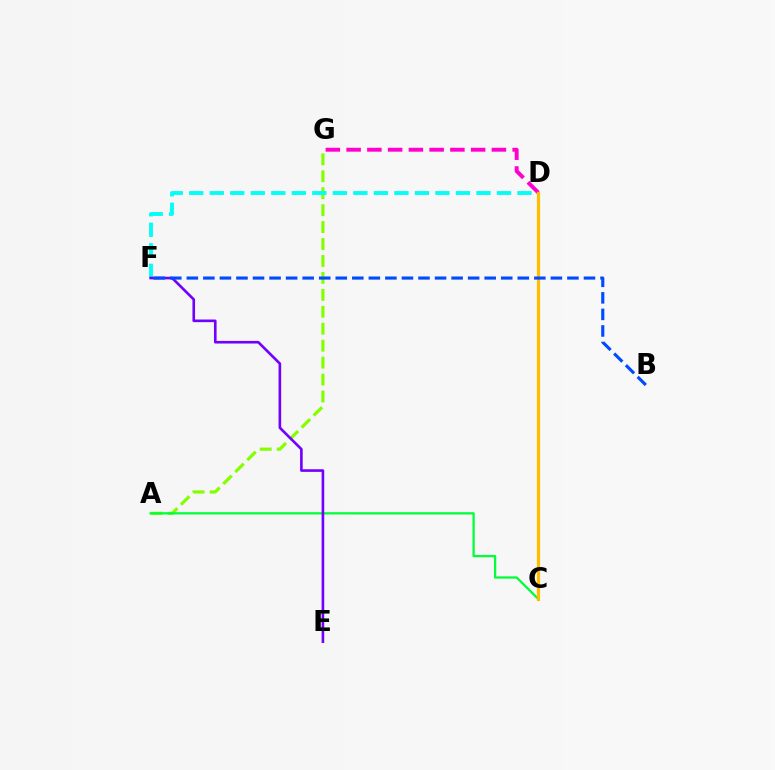{('C', 'D'): [{'color': '#ff0000', 'line_style': 'dashed', 'thickness': 1.98}, {'color': '#ffbd00', 'line_style': 'solid', 'thickness': 2.3}], ('A', 'G'): [{'color': '#84ff00', 'line_style': 'dashed', 'thickness': 2.3}], ('A', 'C'): [{'color': '#00ff39', 'line_style': 'solid', 'thickness': 1.64}], ('D', 'G'): [{'color': '#ff00cf', 'line_style': 'dashed', 'thickness': 2.82}], ('D', 'F'): [{'color': '#00fff6', 'line_style': 'dashed', 'thickness': 2.79}], ('E', 'F'): [{'color': '#7200ff', 'line_style': 'solid', 'thickness': 1.89}], ('B', 'F'): [{'color': '#004bff', 'line_style': 'dashed', 'thickness': 2.25}]}